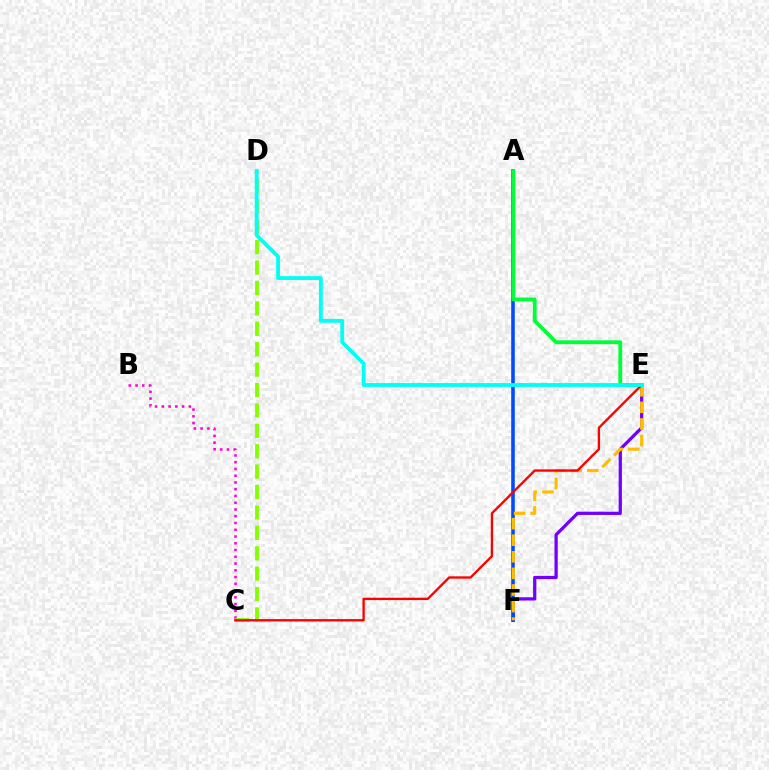{('E', 'F'): [{'color': '#7200ff', 'line_style': 'solid', 'thickness': 2.34}, {'color': '#ffbd00', 'line_style': 'dashed', 'thickness': 2.25}], ('A', 'F'): [{'color': '#004bff', 'line_style': 'solid', 'thickness': 2.57}], ('A', 'E'): [{'color': '#00ff39', 'line_style': 'solid', 'thickness': 2.76}], ('B', 'C'): [{'color': '#ff00cf', 'line_style': 'dotted', 'thickness': 1.84}], ('C', 'D'): [{'color': '#84ff00', 'line_style': 'dashed', 'thickness': 2.77}], ('C', 'E'): [{'color': '#ff0000', 'line_style': 'solid', 'thickness': 1.69}], ('D', 'E'): [{'color': '#00fff6', 'line_style': 'solid', 'thickness': 2.77}]}